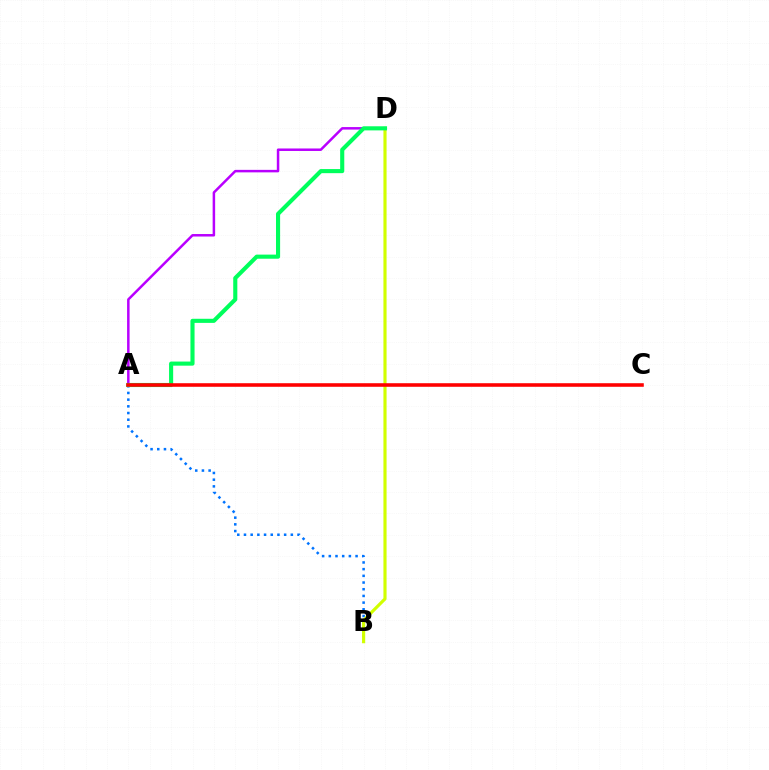{('A', 'B'): [{'color': '#0074ff', 'line_style': 'dotted', 'thickness': 1.82}], ('A', 'D'): [{'color': '#b900ff', 'line_style': 'solid', 'thickness': 1.8}, {'color': '#00ff5c', 'line_style': 'solid', 'thickness': 2.96}], ('B', 'D'): [{'color': '#d1ff00', 'line_style': 'solid', 'thickness': 2.27}], ('A', 'C'): [{'color': '#ff0000', 'line_style': 'solid', 'thickness': 2.57}]}